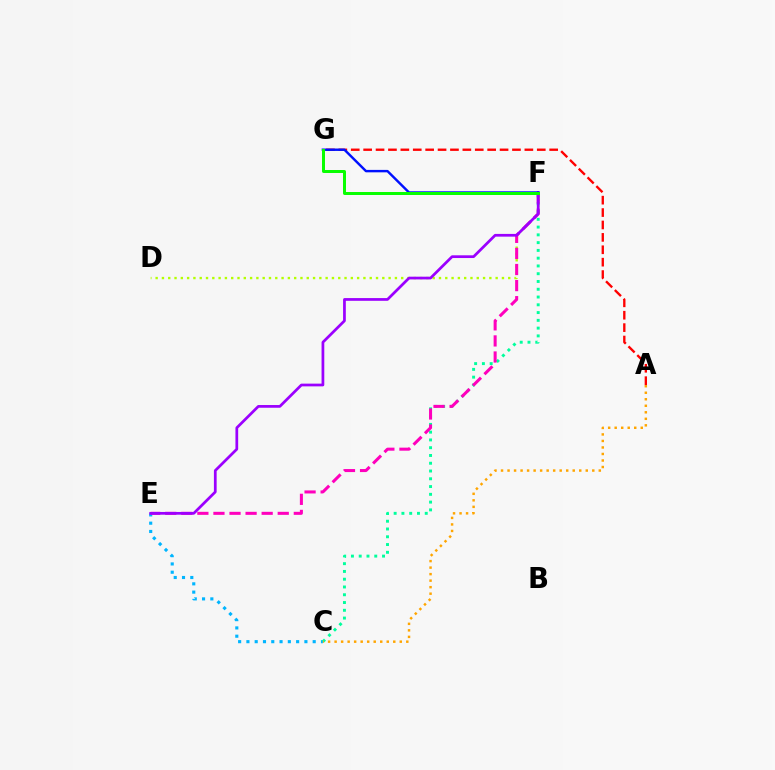{('D', 'F'): [{'color': '#b3ff00', 'line_style': 'dotted', 'thickness': 1.71}], ('C', 'E'): [{'color': '#00b5ff', 'line_style': 'dotted', 'thickness': 2.25}], ('C', 'F'): [{'color': '#00ff9d', 'line_style': 'dotted', 'thickness': 2.11}], ('E', 'F'): [{'color': '#ff00bd', 'line_style': 'dashed', 'thickness': 2.18}, {'color': '#9b00ff', 'line_style': 'solid', 'thickness': 1.97}], ('A', 'G'): [{'color': '#ff0000', 'line_style': 'dashed', 'thickness': 1.68}], ('F', 'G'): [{'color': '#0010ff', 'line_style': 'solid', 'thickness': 1.75}, {'color': '#08ff00', 'line_style': 'solid', 'thickness': 2.15}], ('A', 'C'): [{'color': '#ffa500', 'line_style': 'dotted', 'thickness': 1.77}]}